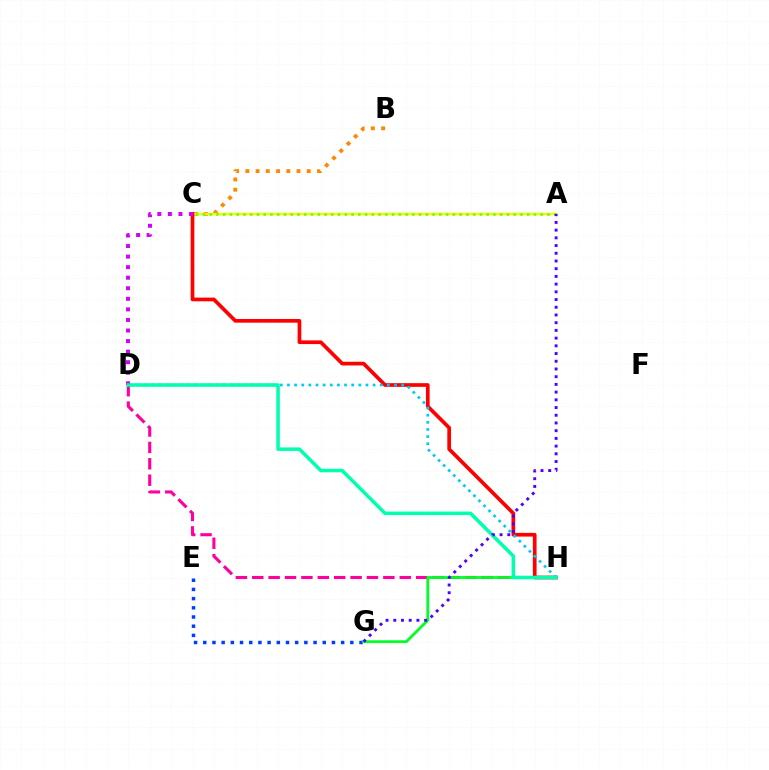{('B', 'C'): [{'color': '#ff8800', 'line_style': 'dotted', 'thickness': 2.78}], ('E', 'G'): [{'color': '#003fff', 'line_style': 'dotted', 'thickness': 2.5}], ('A', 'C'): [{'color': '#eeff00', 'line_style': 'solid', 'thickness': 1.76}, {'color': '#66ff00', 'line_style': 'dotted', 'thickness': 1.84}], ('D', 'H'): [{'color': '#ff00a0', 'line_style': 'dashed', 'thickness': 2.23}, {'color': '#00c7ff', 'line_style': 'dotted', 'thickness': 1.94}, {'color': '#00ffaf', 'line_style': 'solid', 'thickness': 2.53}], ('C', 'H'): [{'color': '#ff0000', 'line_style': 'solid', 'thickness': 2.66}], ('C', 'D'): [{'color': '#d600ff', 'line_style': 'dotted', 'thickness': 2.87}], ('G', 'H'): [{'color': '#00ff27', 'line_style': 'solid', 'thickness': 2.01}], ('A', 'G'): [{'color': '#4f00ff', 'line_style': 'dotted', 'thickness': 2.1}]}